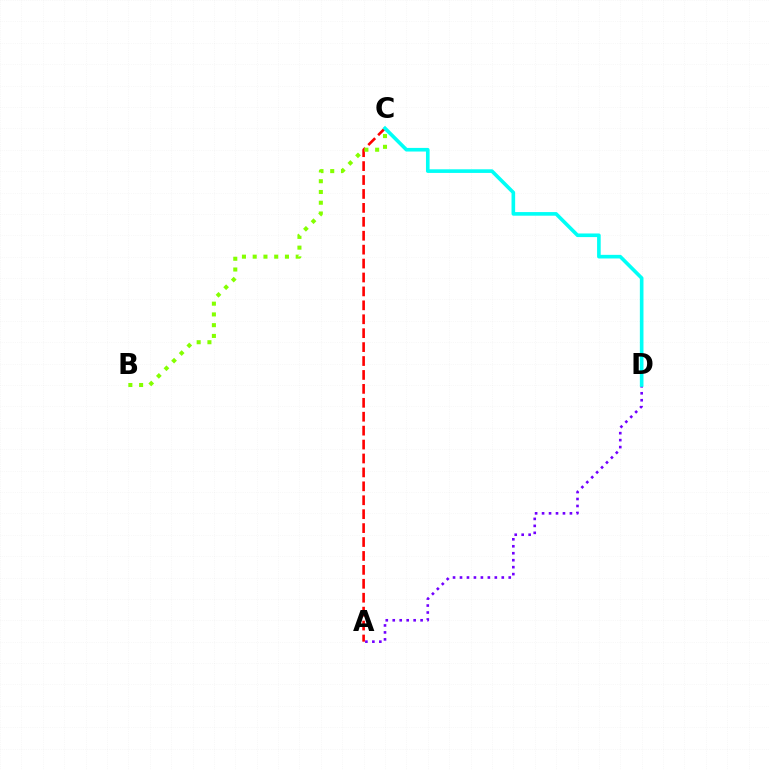{('A', 'C'): [{'color': '#ff0000', 'line_style': 'dashed', 'thickness': 1.89}], ('A', 'D'): [{'color': '#7200ff', 'line_style': 'dotted', 'thickness': 1.89}], ('C', 'D'): [{'color': '#00fff6', 'line_style': 'solid', 'thickness': 2.61}], ('B', 'C'): [{'color': '#84ff00', 'line_style': 'dotted', 'thickness': 2.92}]}